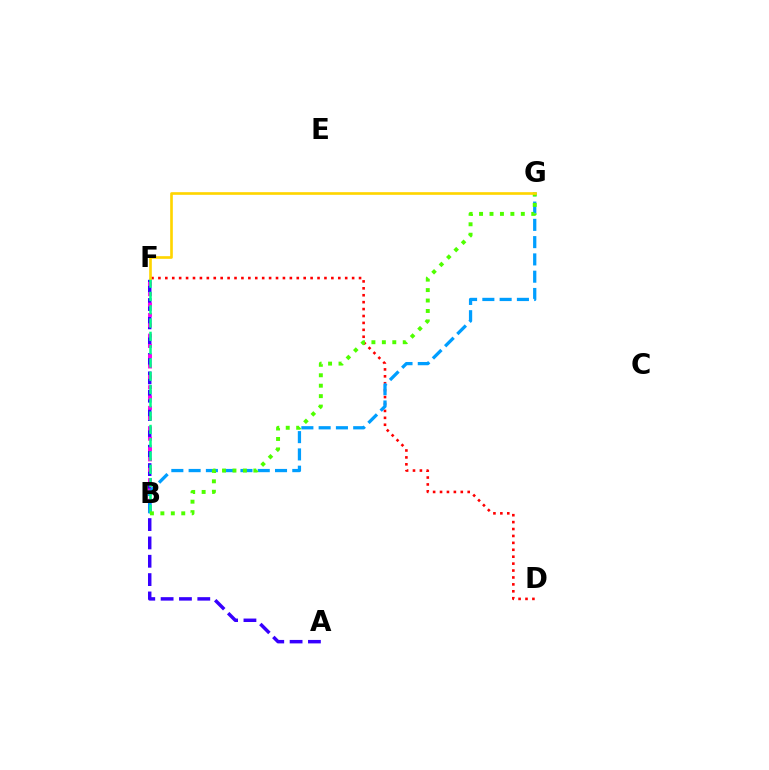{('D', 'F'): [{'color': '#ff0000', 'line_style': 'dotted', 'thickness': 1.88}], ('A', 'F'): [{'color': '#3700ff', 'line_style': 'dashed', 'thickness': 2.49}], ('B', 'F'): [{'color': '#ff00ed', 'line_style': 'dotted', 'thickness': 2.8}, {'color': '#00ff86', 'line_style': 'dashed', 'thickness': 1.81}], ('B', 'G'): [{'color': '#009eff', 'line_style': 'dashed', 'thickness': 2.35}, {'color': '#4fff00', 'line_style': 'dotted', 'thickness': 2.84}], ('F', 'G'): [{'color': '#ffd500', 'line_style': 'solid', 'thickness': 1.91}]}